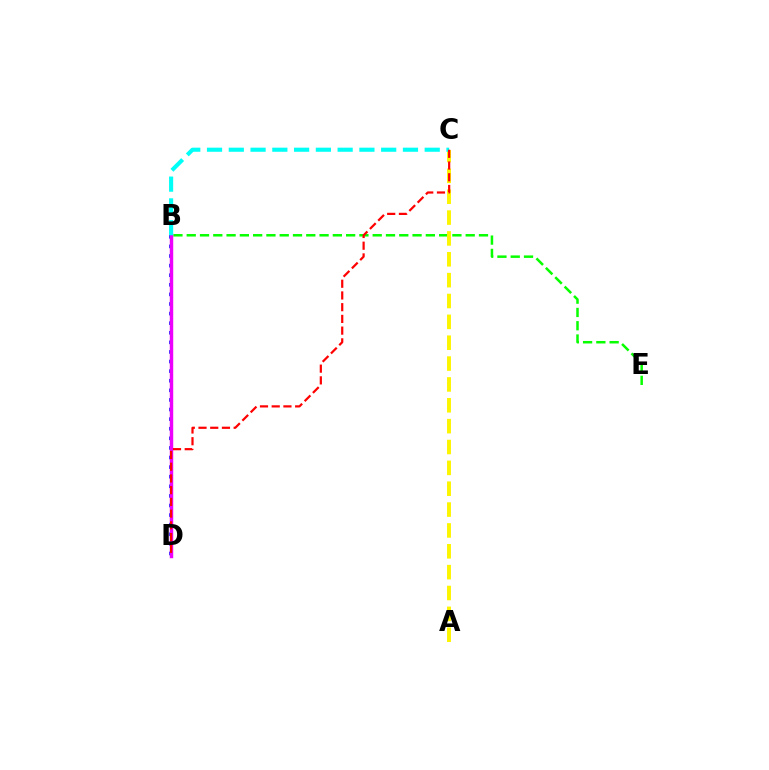{('B', 'D'): [{'color': '#0010ff', 'line_style': 'dotted', 'thickness': 2.61}, {'color': '#ee00ff', 'line_style': 'solid', 'thickness': 2.47}], ('B', 'E'): [{'color': '#08ff00', 'line_style': 'dashed', 'thickness': 1.8}], ('A', 'C'): [{'color': '#fcf500', 'line_style': 'dashed', 'thickness': 2.83}], ('B', 'C'): [{'color': '#00fff6', 'line_style': 'dashed', 'thickness': 2.96}], ('C', 'D'): [{'color': '#ff0000', 'line_style': 'dashed', 'thickness': 1.59}]}